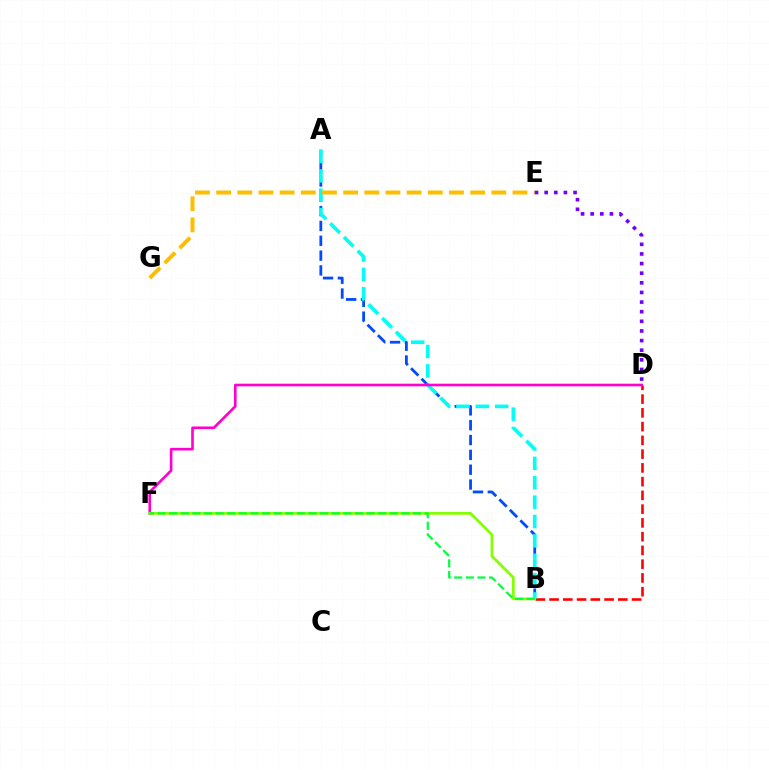{('A', 'B'): [{'color': '#004bff', 'line_style': 'dashed', 'thickness': 2.01}, {'color': '#00fff6', 'line_style': 'dashed', 'thickness': 2.63}], ('B', 'D'): [{'color': '#ff0000', 'line_style': 'dashed', 'thickness': 1.87}], ('D', 'F'): [{'color': '#ff00cf', 'line_style': 'solid', 'thickness': 1.89}], ('B', 'F'): [{'color': '#84ff00', 'line_style': 'solid', 'thickness': 1.97}, {'color': '#00ff39', 'line_style': 'dashed', 'thickness': 1.58}], ('E', 'G'): [{'color': '#ffbd00', 'line_style': 'dashed', 'thickness': 2.88}], ('D', 'E'): [{'color': '#7200ff', 'line_style': 'dotted', 'thickness': 2.62}]}